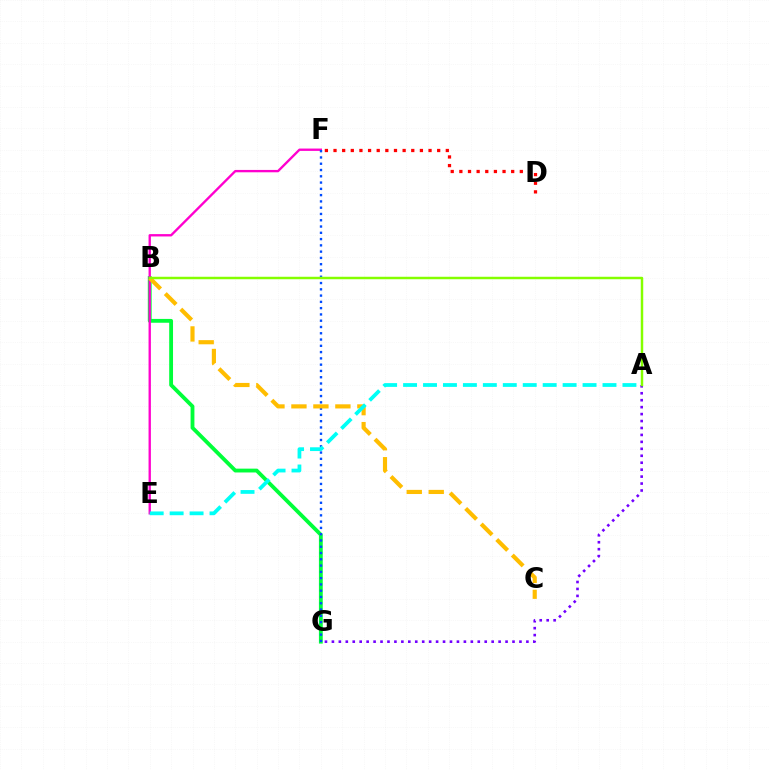{('B', 'G'): [{'color': '#00ff39', 'line_style': 'solid', 'thickness': 2.76}], ('D', 'F'): [{'color': '#ff0000', 'line_style': 'dotted', 'thickness': 2.35}], ('E', 'F'): [{'color': '#ff00cf', 'line_style': 'solid', 'thickness': 1.69}], ('A', 'G'): [{'color': '#7200ff', 'line_style': 'dotted', 'thickness': 1.89}], ('F', 'G'): [{'color': '#004bff', 'line_style': 'dotted', 'thickness': 1.71}], ('B', 'C'): [{'color': '#ffbd00', 'line_style': 'dashed', 'thickness': 2.99}], ('A', 'B'): [{'color': '#84ff00', 'line_style': 'solid', 'thickness': 1.78}], ('A', 'E'): [{'color': '#00fff6', 'line_style': 'dashed', 'thickness': 2.71}]}